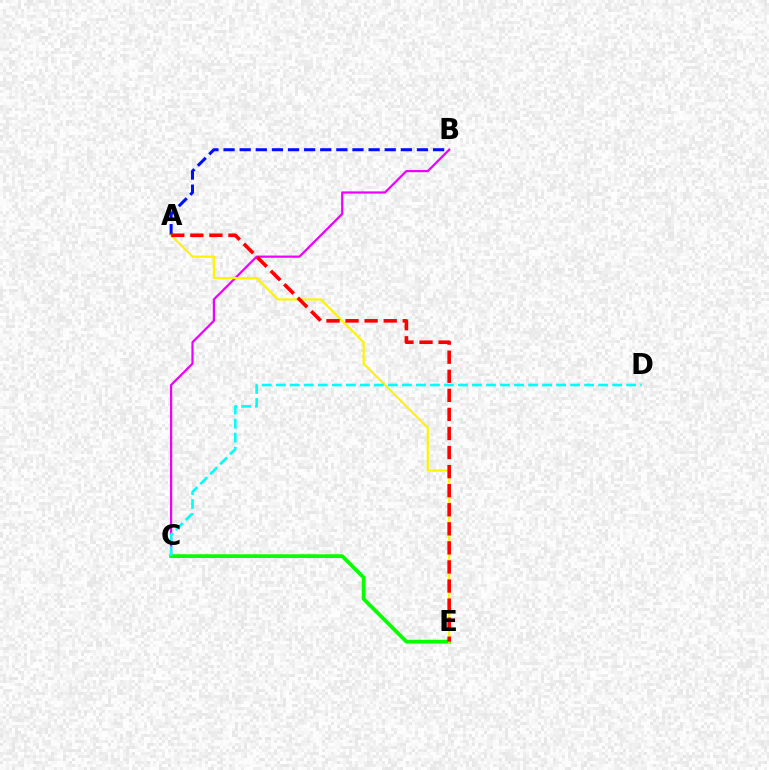{('B', 'C'): [{'color': '#ee00ff', 'line_style': 'solid', 'thickness': 1.6}], ('C', 'E'): [{'color': '#08ff00', 'line_style': 'solid', 'thickness': 2.7}], ('A', 'B'): [{'color': '#0010ff', 'line_style': 'dashed', 'thickness': 2.19}], ('A', 'E'): [{'color': '#fcf500', 'line_style': 'solid', 'thickness': 1.58}, {'color': '#ff0000', 'line_style': 'dashed', 'thickness': 2.59}], ('C', 'D'): [{'color': '#00fff6', 'line_style': 'dashed', 'thickness': 1.9}]}